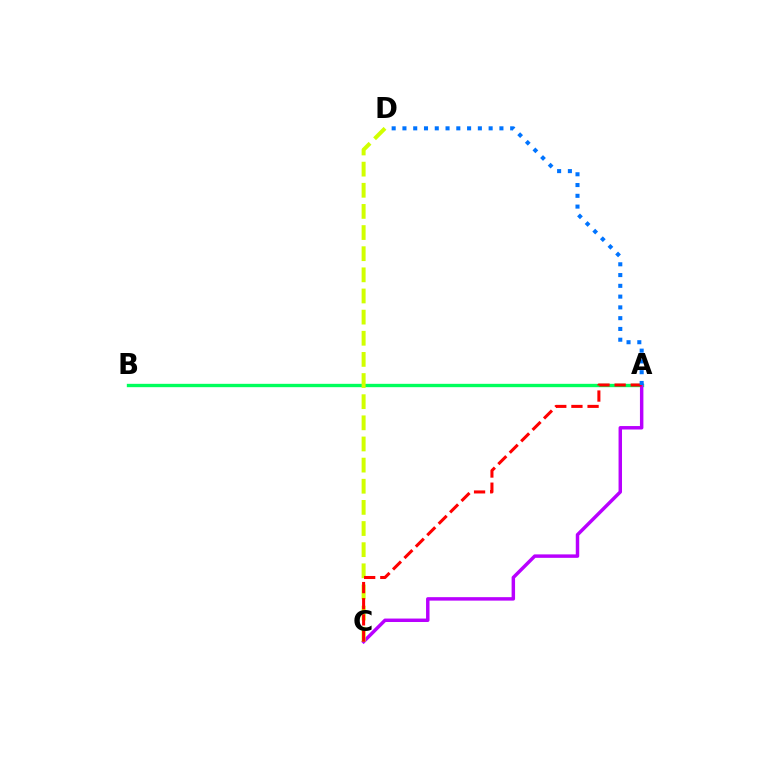{('A', 'B'): [{'color': '#00ff5c', 'line_style': 'solid', 'thickness': 2.41}], ('A', 'C'): [{'color': '#b900ff', 'line_style': 'solid', 'thickness': 2.49}, {'color': '#ff0000', 'line_style': 'dashed', 'thickness': 2.19}], ('C', 'D'): [{'color': '#d1ff00', 'line_style': 'dashed', 'thickness': 2.87}], ('A', 'D'): [{'color': '#0074ff', 'line_style': 'dotted', 'thickness': 2.93}]}